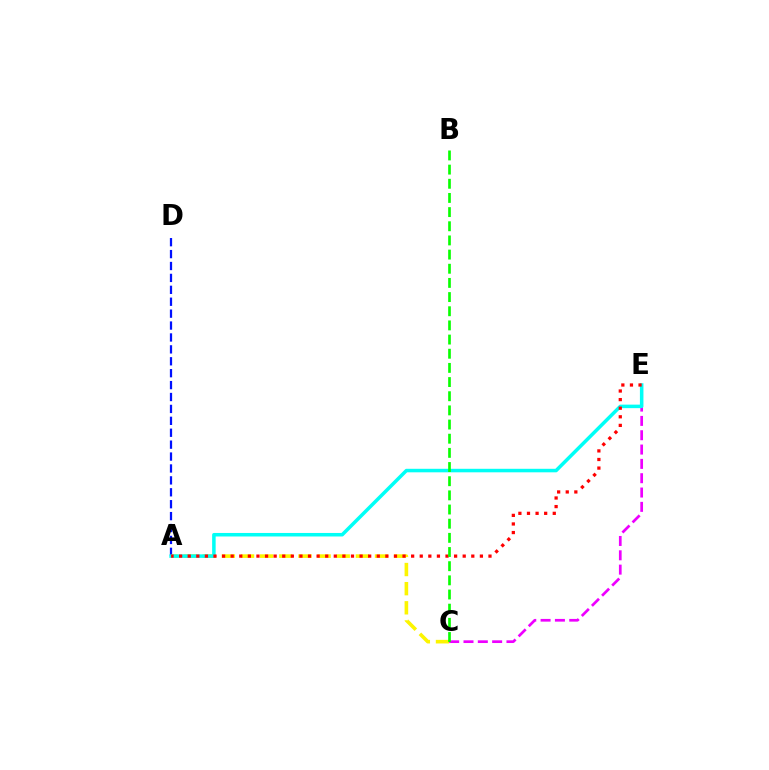{('A', 'D'): [{'color': '#0010ff', 'line_style': 'dashed', 'thickness': 1.62}], ('A', 'C'): [{'color': '#fcf500', 'line_style': 'dashed', 'thickness': 2.6}], ('C', 'E'): [{'color': '#ee00ff', 'line_style': 'dashed', 'thickness': 1.95}], ('A', 'E'): [{'color': '#00fff6', 'line_style': 'solid', 'thickness': 2.53}, {'color': '#ff0000', 'line_style': 'dotted', 'thickness': 2.33}], ('B', 'C'): [{'color': '#08ff00', 'line_style': 'dashed', 'thickness': 1.92}]}